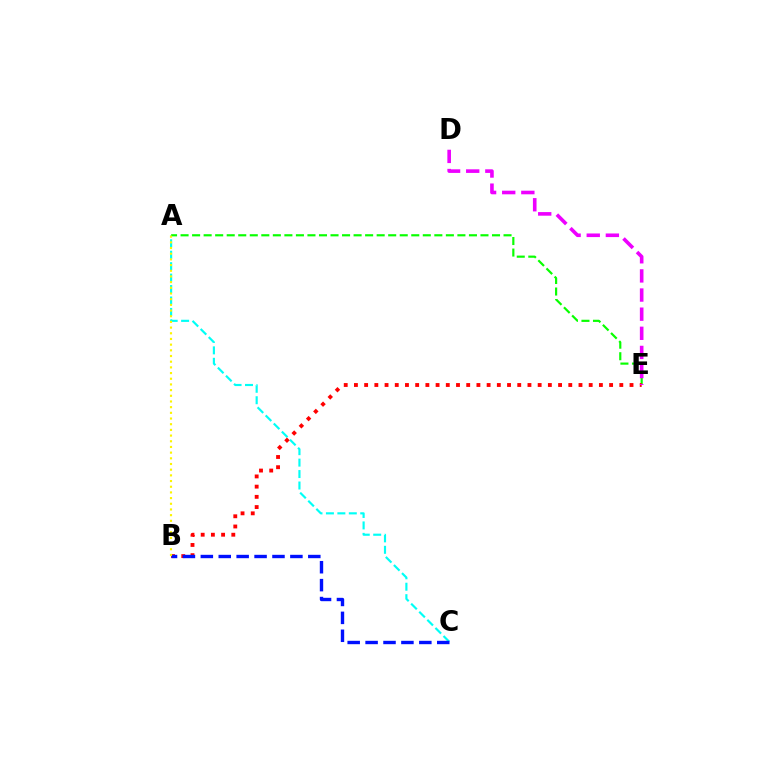{('A', 'C'): [{'color': '#00fff6', 'line_style': 'dashed', 'thickness': 1.55}], ('A', 'E'): [{'color': '#08ff00', 'line_style': 'dashed', 'thickness': 1.57}], ('B', 'E'): [{'color': '#ff0000', 'line_style': 'dotted', 'thickness': 2.77}], ('B', 'C'): [{'color': '#0010ff', 'line_style': 'dashed', 'thickness': 2.43}], ('A', 'B'): [{'color': '#fcf500', 'line_style': 'dotted', 'thickness': 1.54}], ('D', 'E'): [{'color': '#ee00ff', 'line_style': 'dashed', 'thickness': 2.6}]}